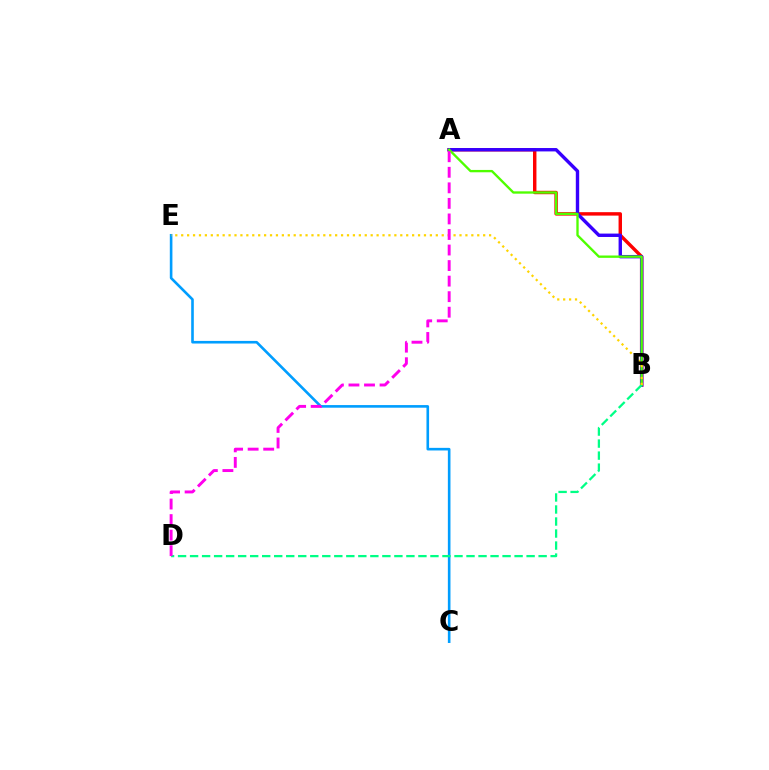{('C', 'E'): [{'color': '#009eff', 'line_style': 'solid', 'thickness': 1.88}], ('A', 'B'): [{'color': '#ff0000', 'line_style': 'solid', 'thickness': 2.47}, {'color': '#3700ff', 'line_style': 'solid', 'thickness': 2.44}, {'color': '#4fff00', 'line_style': 'solid', 'thickness': 1.69}], ('B', 'D'): [{'color': '#00ff86', 'line_style': 'dashed', 'thickness': 1.63}], ('B', 'E'): [{'color': '#ffd500', 'line_style': 'dotted', 'thickness': 1.61}], ('A', 'D'): [{'color': '#ff00ed', 'line_style': 'dashed', 'thickness': 2.11}]}